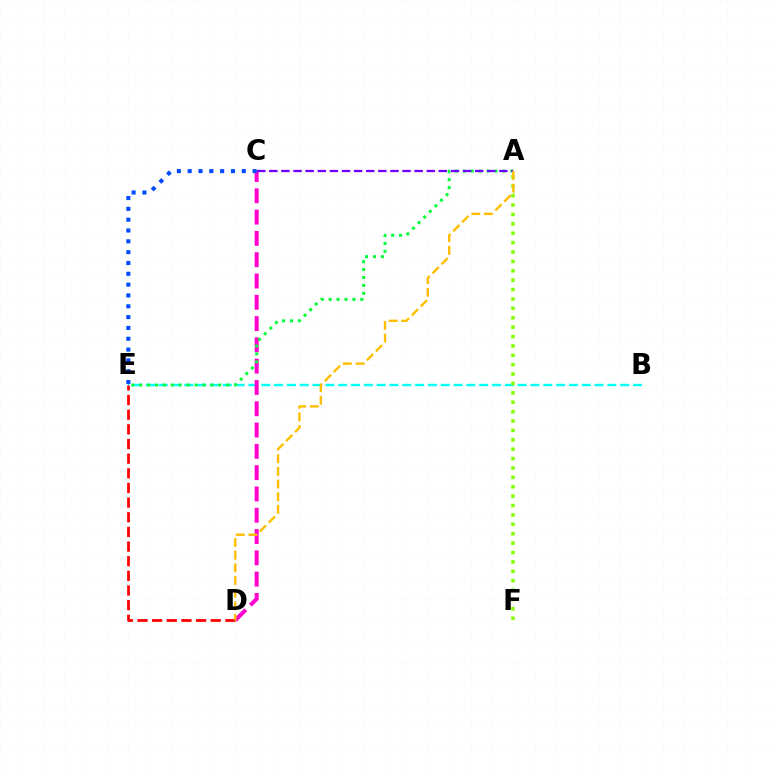{('B', 'E'): [{'color': '#00fff6', 'line_style': 'dashed', 'thickness': 1.74}], ('C', 'D'): [{'color': '#ff00cf', 'line_style': 'dashed', 'thickness': 2.89}], ('C', 'E'): [{'color': '#004bff', 'line_style': 'dotted', 'thickness': 2.94}], ('A', 'E'): [{'color': '#00ff39', 'line_style': 'dotted', 'thickness': 2.15}], ('D', 'E'): [{'color': '#ff0000', 'line_style': 'dashed', 'thickness': 1.99}], ('A', 'F'): [{'color': '#84ff00', 'line_style': 'dotted', 'thickness': 2.55}], ('A', 'C'): [{'color': '#7200ff', 'line_style': 'dashed', 'thickness': 1.65}], ('A', 'D'): [{'color': '#ffbd00', 'line_style': 'dashed', 'thickness': 1.72}]}